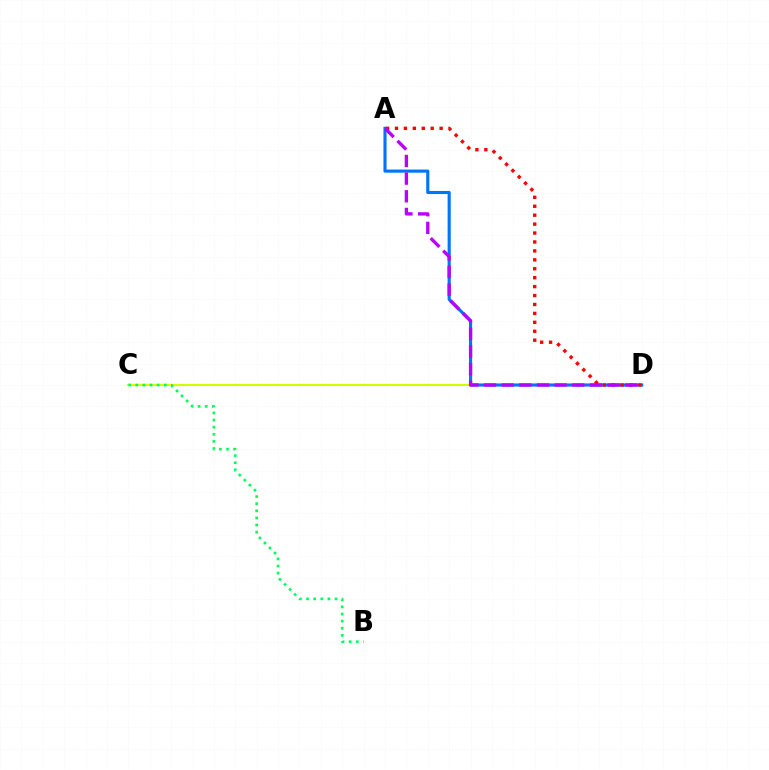{('C', 'D'): [{'color': '#d1ff00', 'line_style': 'solid', 'thickness': 1.53}], ('A', 'D'): [{'color': '#0074ff', 'line_style': 'solid', 'thickness': 2.24}, {'color': '#ff0000', 'line_style': 'dotted', 'thickness': 2.43}, {'color': '#b900ff', 'line_style': 'dashed', 'thickness': 2.4}], ('B', 'C'): [{'color': '#00ff5c', 'line_style': 'dotted', 'thickness': 1.93}]}